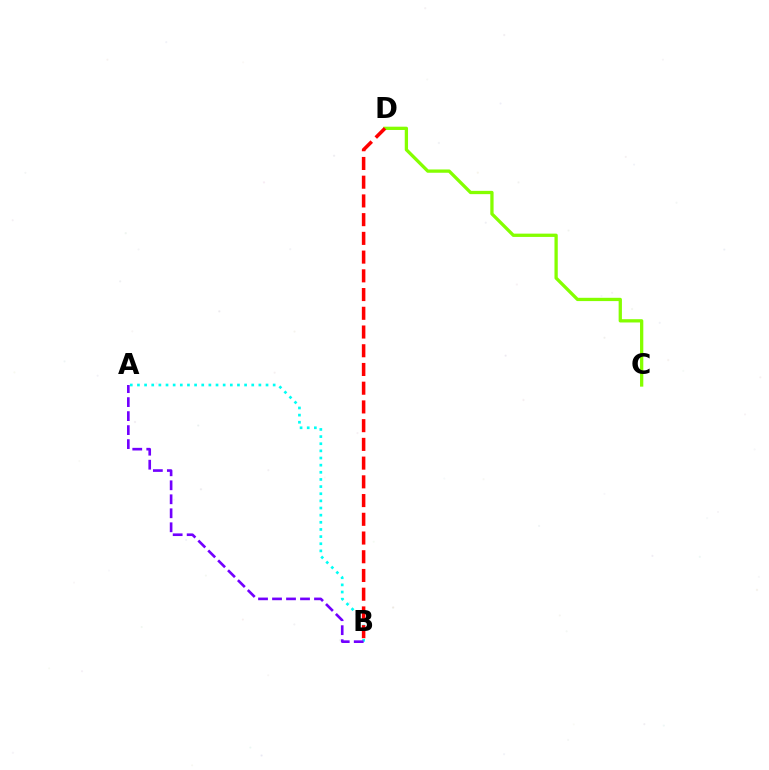{('C', 'D'): [{'color': '#84ff00', 'line_style': 'solid', 'thickness': 2.37}], ('A', 'B'): [{'color': '#00fff6', 'line_style': 'dotted', 'thickness': 1.94}, {'color': '#7200ff', 'line_style': 'dashed', 'thickness': 1.9}], ('B', 'D'): [{'color': '#ff0000', 'line_style': 'dashed', 'thickness': 2.54}]}